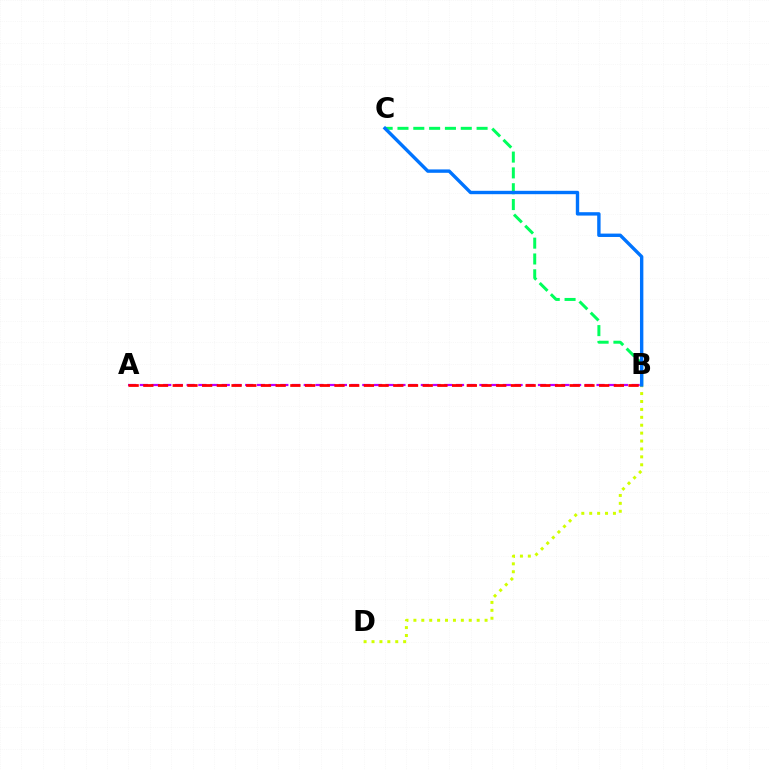{('A', 'B'): [{'color': '#b900ff', 'line_style': 'dashed', 'thickness': 1.59}, {'color': '#ff0000', 'line_style': 'dashed', 'thickness': 2.0}], ('B', 'C'): [{'color': '#00ff5c', 'line_style': 'dashed', 'thickness': 2.15}, {'color': '#0074ff', 'line_style': 'solid', 'thickness': 2.44}], ('B', 'D'): [{'color': '#d1ff00', 'line_style': 'dotted', 'thickness': 2.15}]}